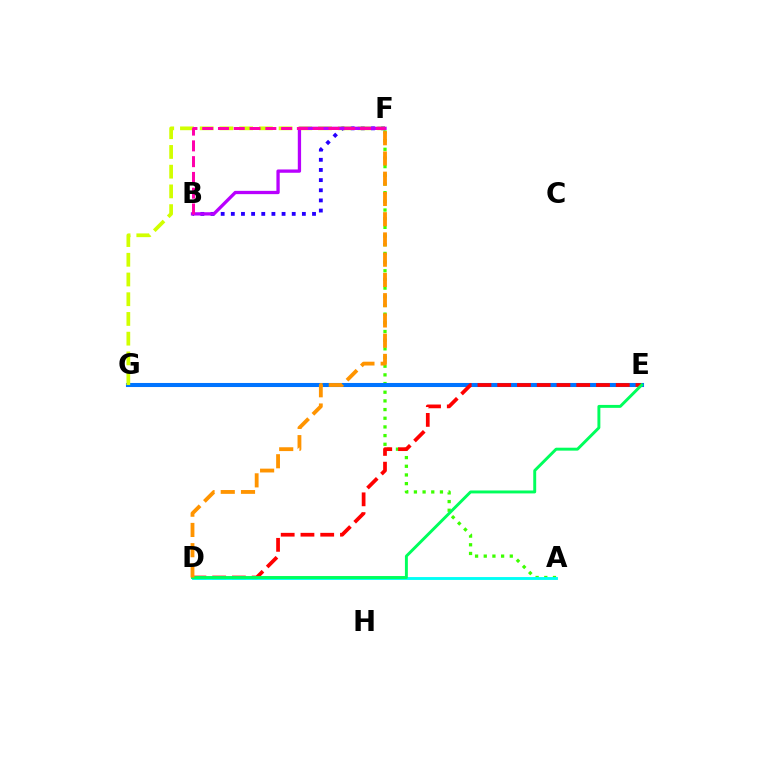{('A', 'F'): [{'color': '#3dff00', 'line_style': 'dotted', 'thickness': 2.36}], ('E', 'G'): [{'color': '#0074ff', 'line_style': 'solid', 'thickness': 2.93}], ('B', 'F'): [{'color': '#2500ff', 'line_style': 'dotted', 'thickness': 2.76}, {'color': '#b900ff', 'line_style': 'solid', 'thickness': 2.37}, {'color': '#ff00ac', 'line_style': 'dashed', 'thickness': 2.14}], ('F', 'G'): [{'color': '#d1ff00', 'line_style': 'dashed', 'thickness': 2.68}], ('D', 'E'): [{'color': '#ff0000', 'line_style': 'dashed', 'thickness': 2.68}, {'color': '#00ff5c', 'line_style': 'solid', 'thickness': 2.11}], ('A', 'D'): [{'color': '#00fff6', 'line_style': 'solid', 'thickness': 2.07}], ('D', 'F'): [{'color': '#ff9400', 'line_style': 'dashed', 'thickness': 2.75}]}